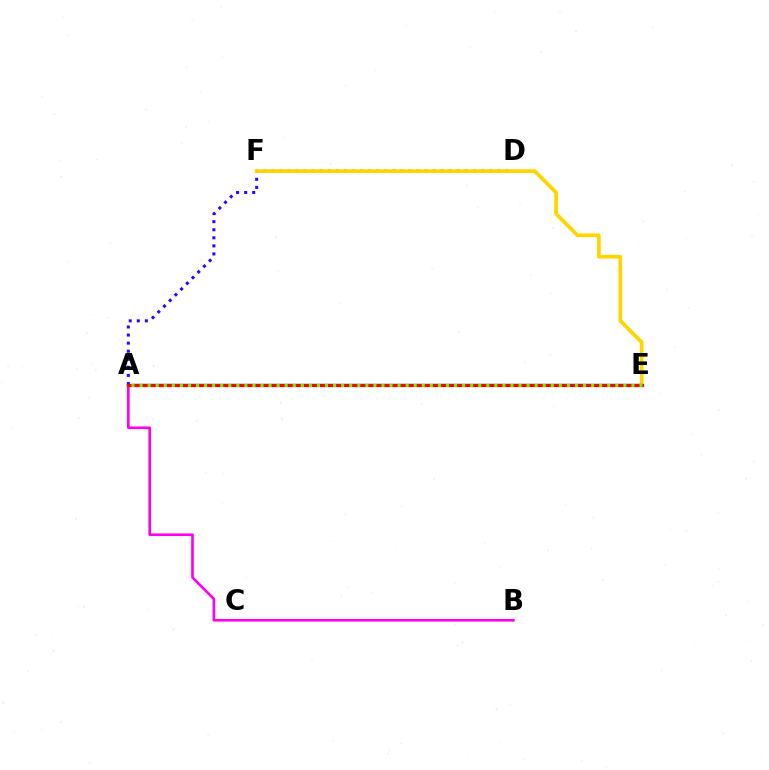{('A', 'E'): [{'color': '#009eff', 'line_style': 'solid', 'thickness': 1.62}, {'color': '#00ff86', 'line_style': 'solid', 'thickness': 1.59}, {'color': '#ff0000', 'line_style': 'solid', 'thickness': 2.34}, {'color': '#4fff00', 'line_style': 'dotted', 'thickness': 2.19}], ('A', 'B'): [{'color': '#ff00ed', 'line_style': 'solid', 'thickness': 1.9}], ('A', 'D'): [{'color': '#3700ff', 'line_style': 'dotted', 'thickness': 2.19}], ('E', 'F'): [{'color': '#ffd500', 'line_style': 'solid', 'thickness': 2.69}]}